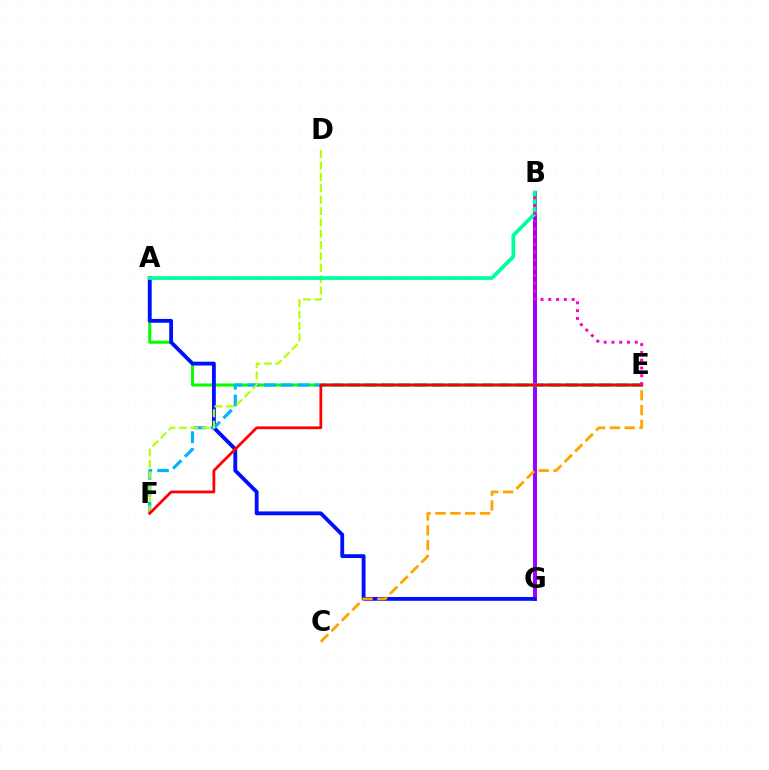{('B', 'G'): [{'color': '#9b00ff', 'line_style': 'solid', 'thickness': 2.84}], ('A', 'E'): [{'color': '#08ff00', 'line_style': 'solid', 'thickness': 2.2}], ('A', 'G'): [{'color': '#0010ff', 'line_style': 'solid', 'thickness': 2.76}], ('E', 'F'): [{'color': '#00b5ff', 'line_style': 'dashed', 'thickness': 2.28}, {'color': '#ff0000', 'line_style': 'solid', 'thickness': 1.98}], ('D', 'F'): [{'color': '#b3ff00', 'line_style': 'dashed', 'thickness': 1.54}], ('A', 'B'): [{'color': '#00ff9d', 'line_style': 'solid', 'thickness': 2.69}], ('C', 'E'): [{'color': '#ffa500', 'line_style': 'dashed', 'thickness': 2.01}], ('B', 'E'): [{'color': '#ff00bd', 'line_style': 'dotted', 'thickness': 2.11}]}